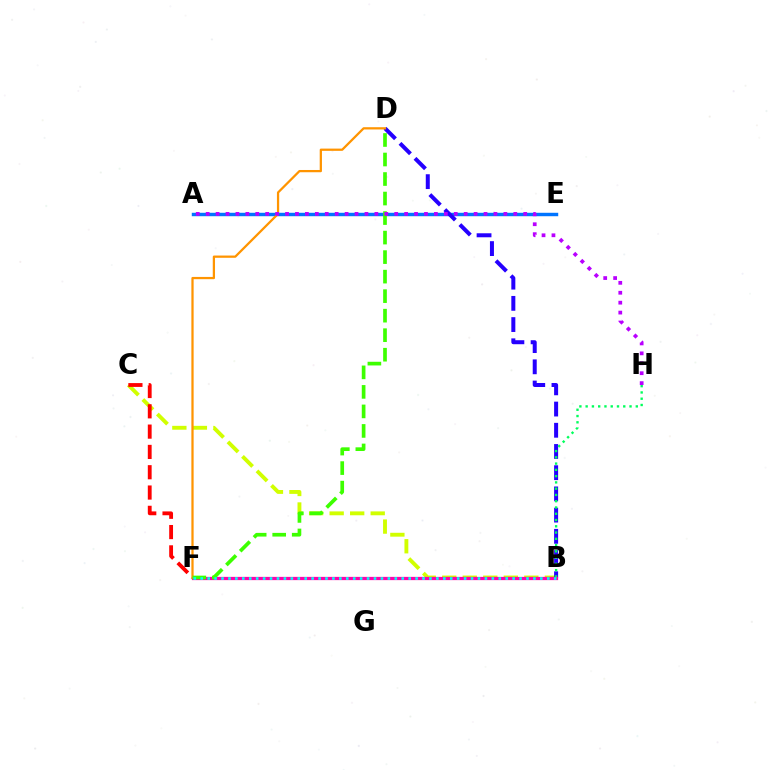{('A', 'E'): [{'color': '#0074ff', 'line_style': 'solid', 'thickness': 2.47}], ('B', 'C'): [{'color': '#d1ff00', 'line_style': 'dashed', 'thickness': 2.79}], ('C', 'F'): [{'color': '#ff0000', 'line_style': 'dashed', 'thickness': 2.76}], ('B', 'D'): [{'color': '#2500ff', 'line_style': 'dashed', 'thickness': 2.88}], ('B', 'H'): [{'color': '#00ff5c', 'line_style': 'dotted', 'thickness': 1.7}], ('B', 'F'): [{'color': '#ff00ac', 'line_style': 'solid', 'thickness': 2.34}, {'color': '#00fff6', 'line_style': 'dotted', 'thickness': 1.88}], ('D', 'F'): [{'color': '#ff9400', 'line_style': 'solid', 'thickness': 1.62}, {'color': '#3dff00', 'line_style': 'dashed', 'thickness': 2.65}], ('A', 'H'): [{'color': '#b900ff', 'line_style': 'dotted', 'thickness': 2.7}]}